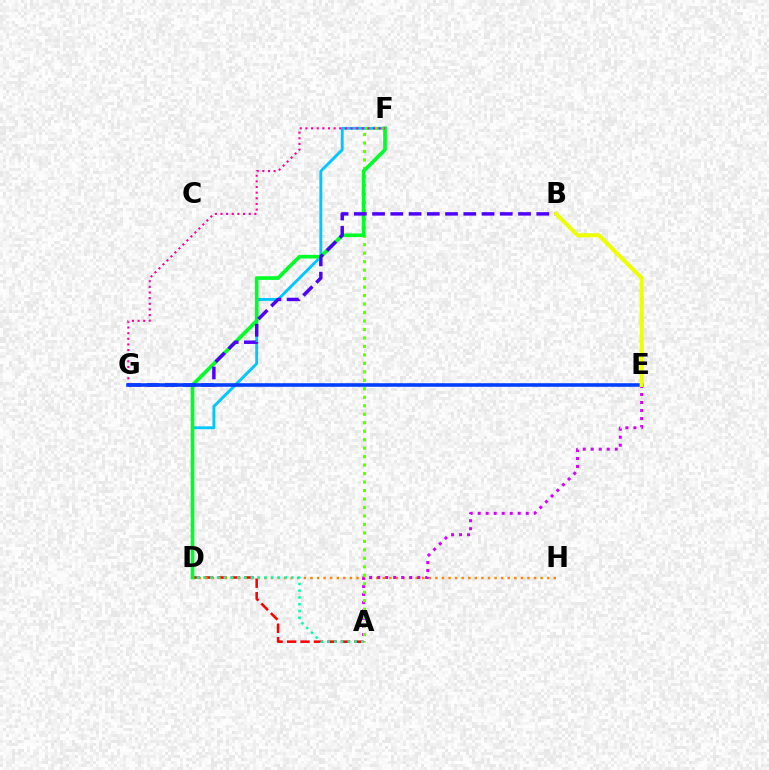{('D', 'F'): [{'color': '#00c7ff', 'line_style': 'solid', 'thickness': 2.08}, {'color': '#00ff27', 'line_style': 'solid', 'thickness': 2.64}], ('A', 'D'): [{'color': '#ff0000', 'line_style': 'dashed', 'thickness': 1.83}, {'color': '#00ffaf', 'line_style': 'dotted', 'thickness': 1.84}], ('D', 'H'): [{'color': '#ff8800', 'line_style': 'dotted', 'thickness': 1.79}], ('A', 'E'): [{'color': '#d600ff', 'line_style': 'dotted', 'thickness': 2.18}], ('A', 'F'): [{'color': '#66ff00', 'line_style': 'dotted', 'thickness': 2.3}], ('B', 'G'): [{'color': '#4f00ff', 'line_style': 'dashed', 'thickness': 2.48}], ('F', 'G'): [{'color': '#ff00a0', 'line_style': 'dotted', 'thickness': 1.53}], ('E', 'G'): [{'color': '#003fff', 'line_style': 'solid', 'thickness': 2.58}], ('B', 'E'): [{'color': '#eeff00', 'line_style': 'solid', 'thickness': 2.91}]}